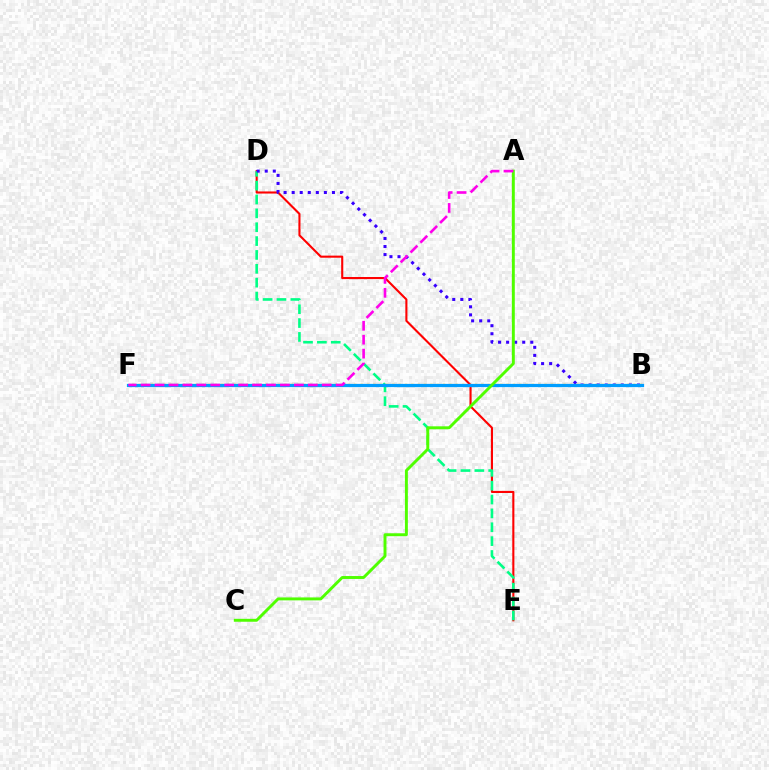{('B', 'F'): [{'color': '#ffd500', 'line_style': 'dotted', 'thickness': 1.72}, {'color': '#009eff', 'line_style': 'solid', 'thickness': 2.34}], ('D', 'E'): [{'color': '#ff0000', 'line_style': 'solid', 'thickness': 1.51}, {'color': '#00ff86', 'line_style': 'dashed', 'thickness': 1.88}], ('B', 'D'): [{'color': '#3700ff', 'line_style': 'dotted', 'thickness': 2.19}], ('A', 'C'): [{'color': '#4fff00', 'line_style': 'solid', 'thickness': 2.11}], ('A', 'F'): [{'color': '#ff00ed', 'line_style': 'dashed', 'thickness': 1.89}]}